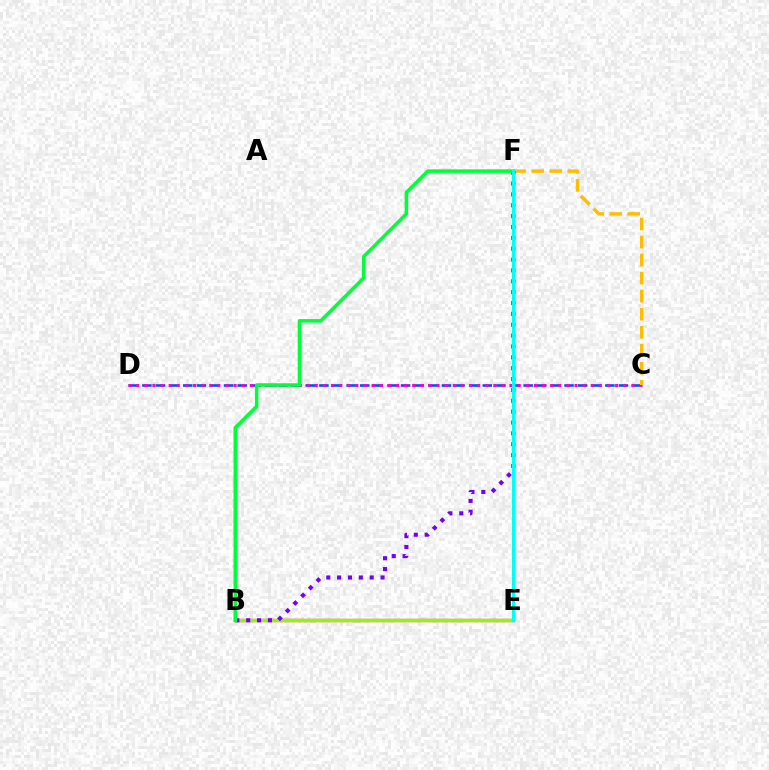{('C', 'D'): [{'color': '#004bff', 'line_style': 'dashed', 'thickness': 1.85}, {'color': '#ff00cf', 'line_style': 'dotted', 'thickness': 2.21}], ('B', 'E'): [{'color': '#ff0000', 'line_style': 'solid', 'thickness': 2.38}, {'color': '#84ff00', 'line_style': 'solid', 'thickness': 2.27}], ('C', 'F'): [{'color': '#ffbd00', 'line_style': 'dashed', 'thickness': 2.45}], ('B', 'F'): [{'color': '#7200ff', 'line_style': 'dotted', 'thickness': 2.95}, {'color': '#00ff39', 'line_style': 'solid', 'thickness': 2.53}], ('E', 'F'): [{'color': '#00fff6', 'line_style': 'solid', 'thickness': 2.19}]}